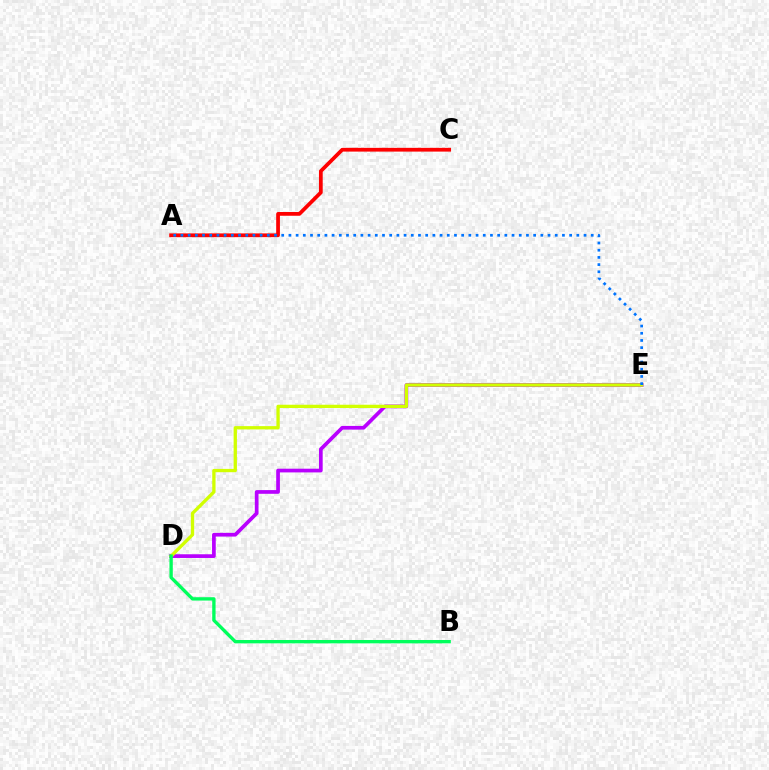{('D', 'E'): [{'color': '#b900ff', 'line_style': 'solid', 'thickness': 2.67}, {'color': '#d1ff00', 'line_style': 'solid', 'thickness': 2.38}], ('A', 'C'): [{'color': '#ff0000', 'line_style': 'solid', 'thickness': 2.7}], ('B', 'D'): [{'color': '#00ff5c', 'line_style': 'solid', 'thickness': 2.41}], ('A', 'E'): [{'color': '#0074ff', 'line_style': 'dotted', 'thickness': 1.96}]}